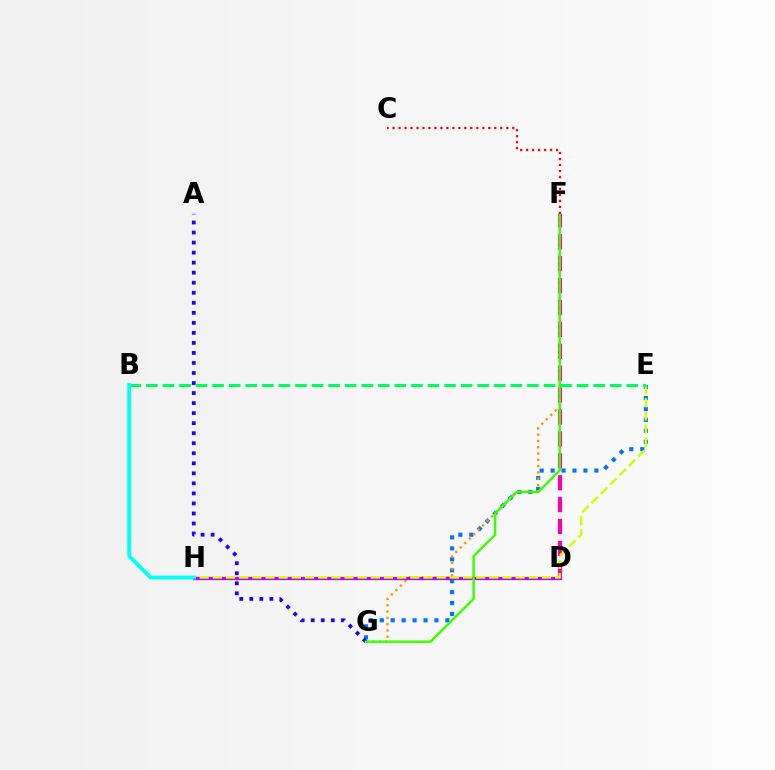{('E', 'G'): [{'color': '#0074ff', 'line_style': 'dotted', 'thickness': 2.97}], ('D', 'F'): [{'color': '#ff00ac', 'line_style': 'dashed', 'thickness': 2.98}], ('F', 'G'): [{'color': '#ff9400', 'line_style': 'dotted', 'thickness': 1.71}, {'color': '#3dff00', 'line_style': 'solid', 'thickness': 1.76}], ('D', 'H'): [{'color': '#b900ff', 'line_style': 'solid', 'thickness': 2.35}], ('E', 'H'): [{'color': '#d1ff00', 'line_style': 'dashed', 'thickness': 1.79}], ('A', 'G'): [{'color': '#2500ff', 'line_style': 'dotted', 'thickness': 2.73}], ('B', 'E'): [{'color': '#00ff5c', 'line_style': 'dashed', 'thickness': 2.25}], ('B', 'H'): [{'color': '#00fff6', 'line_style': 'solid', 'thickness': 2.76}], ('C', 'F'): [{'color': '#ff0000', 'line_style': 'dotted', 'thickness': 1.63}]}